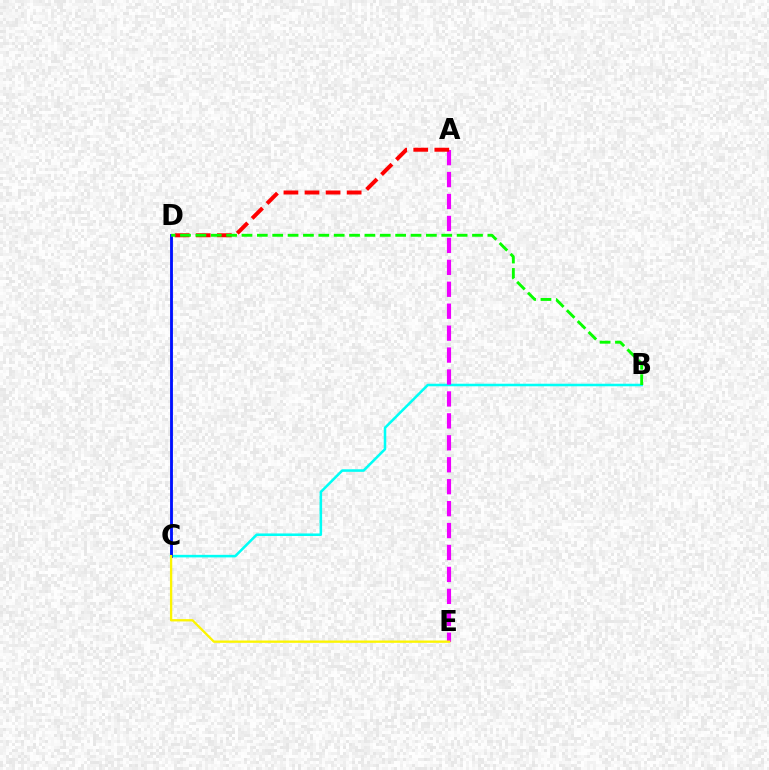{('B', 'C'): [{'color': '#00fff6', 'line_style': 'solid', 'thickness': 1.83}], ('A', 'E'): [{'color': '#ee00ff', 'line_style': 'dashed', 'thickness': 2.98}], ('C', 'D'): [{'color': '#0010ff', 'line_style': 'solid', 'thickness': 2.05}], ('A', 'D'): [{'color': '#ff0000', 'line_style': 'dashed', 'thickness': 2.86}], ('B', 'D'): [{'color': '#08ff00', 'line_style': 'dashed', 'thickness': 2.09}], ('C', 'E'): [{'color': '#fcf500', 'line_style': 'solid', 'thickness': 1.67}]}